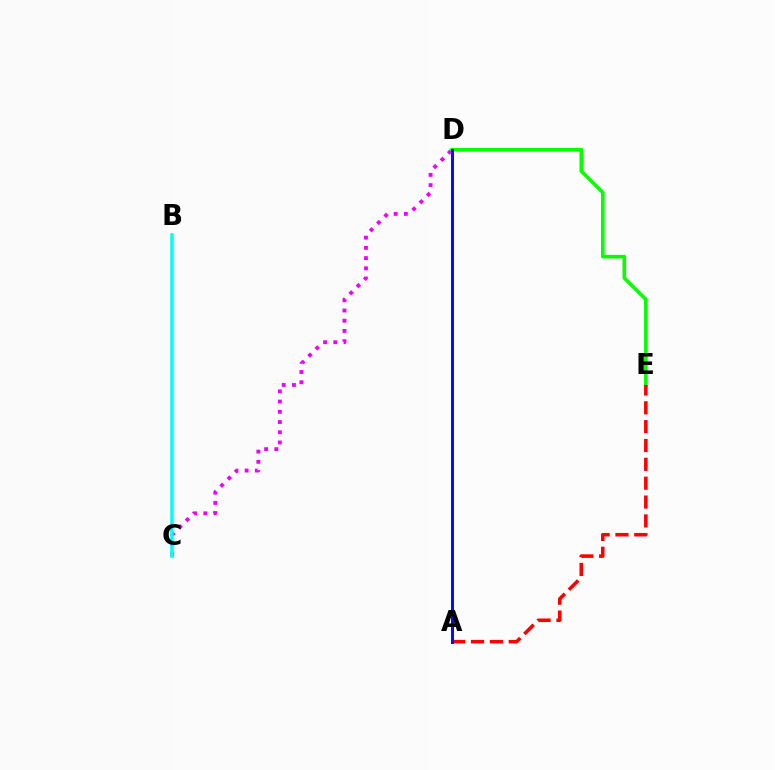{('C', 'D'): [{'color': '#ee00ff', 'line_style': 'dotted', 'thickness': 2.78}], ('D', 'E'): [{'color': '#08ff00', 'line_style': 'solid', 'thickness': 2.6}], ('A', 'D'): [{'color': '#fcf500', 'line_style': 'dotted', 'thickness': 2.21}, {'color': '#0010ff', 'line_style': 'solid', 'thickness': 2.15}], ('A', 'E'): [{'color': '#ff0000', 'line_style': 'dashed', 'thickness': 2.56}], ('B', 'C'): [{'color': '#00fff6', 'line_style': 'solid', 'thickness': 2.55}]}